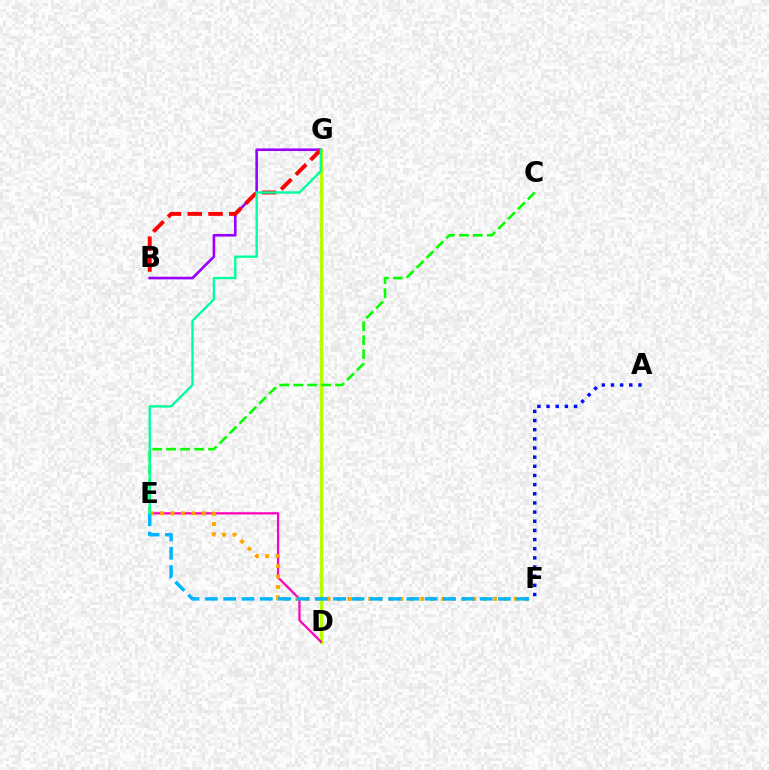{('D', 'G'): [{'color': '#b3ff00', 'line_style': 'solid', 'thickness': 2.41}], ('B', 'G'): [{'color': '#9b00ff', 'line_style': 'solid', 'thickness': 1.89}, {'color': '#ff0000', 'line_style': 'dashed', 'thickness': 2.82}], ('D', 'E'): [{'color': '#ff00bd', 'line_style': 'solid', 'thickness': 1.61}], ('C', 'E'): [{'color': '#08ff00', 'line_style': 'dashed', 'thickness': 1.9}], ('E', 'F'): [{'color': '#ffa500', 'line_style': 'dotted', 'thickness': 2.83}, {'color': '#00b5ff', 'line_style': 'dashed', 'thickness': 2.49}], ('A', 'F'): [{'color': '#0010ff', 'line_style': 'dotted', 'thickness': 2.49}], ('E', 'G'): [{'color': '#00ff9d', 'line_style': 'solid', 'thickness': 1.7}]}